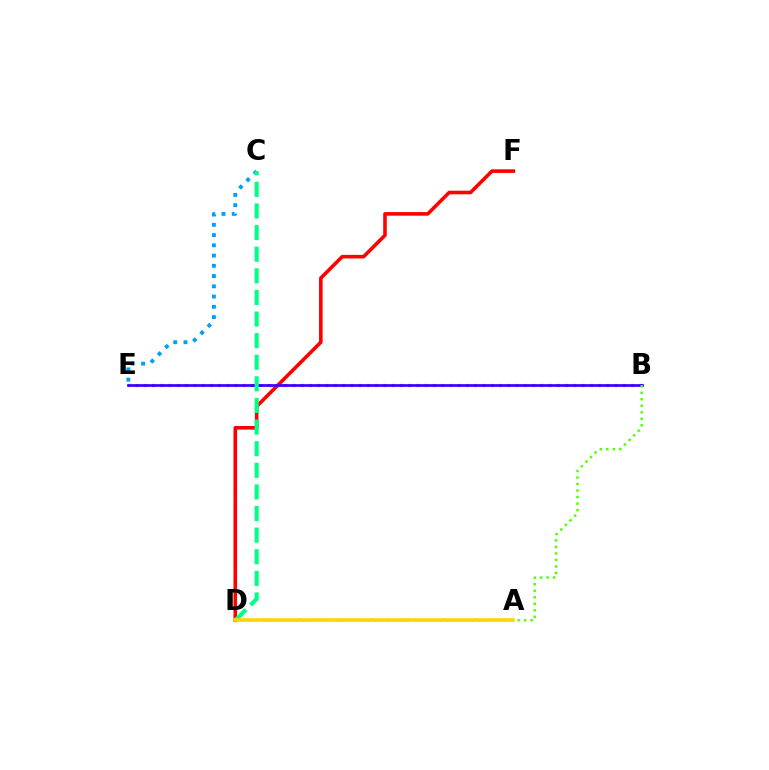{('B', 'E'): [{'color': '#ff00ed', 'line_style': 'dotted', 'thickness': 2.24}, {'color': '#3700ff', 'line_style': 'solid', 'thickness': 1.95}], ('C', 'E'): [{'color': '#009eff', 'line_style': 'dotted', 'thickness': 2.79}], ('D', 'F'): [{'color': '#ff0000', 'line_style': 'solid', 'thickness': 2.59}], ('B', 'D'): [{'color': '#4fff00', 'line_style': 'dotted', 'thickness': 1.77}], ('C', 'D'): [{'color': '#00ff86', 'line_style': 'dashed', 'thickness': 2.94}], ('A', 'D'): [{'color': '#ffd500', 'line_style': 'solid', 'thickness': 2.56}]}